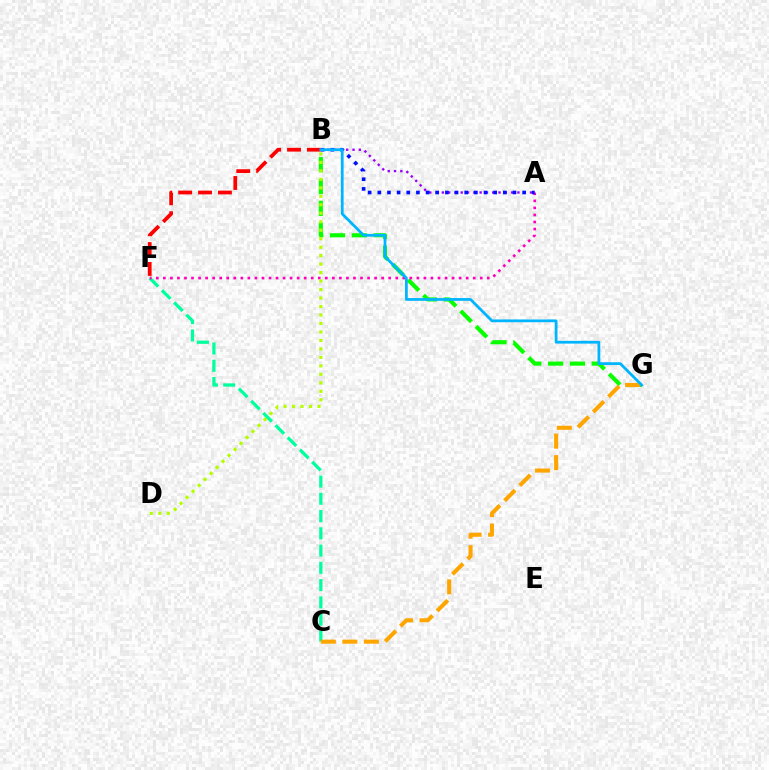{('C', 'F'): [{'color': '#00ff9d', 'line_style': 'dashed', 'thickness': 2.34}], ('B', 'G'): [{'color': '#08ff00', 'line_style': 'dashed', 'thickness': 2.97}, {'color': '#00b5ff', 'line_style': 'solid', 'thickness': 1.99}], ('A', 'B'): [{'color': '#9b00ff', 'line_style': 'dotted', 'thickness': 1.71}, {'color': '#0010ff', 'line_style': 'dotted', 'thickness': 2.62}], ('B', 'F'): [{'color': '#ff0000', 'line_style': 'dashed', 'thickness': 2.7}], ('A', 'F'): [{'color': '#ff00bd', 'line_style': 'dotted', 'thickness': 1.91}], ('C', 'G'): [{'color': '#ffa500', 'line_style': 'dashed', 'thickness': 2.92}], ('B', 'D'): [{'color': '#b3ff00', 'line_style': 'dotted', 'thickness': 2.3}]}